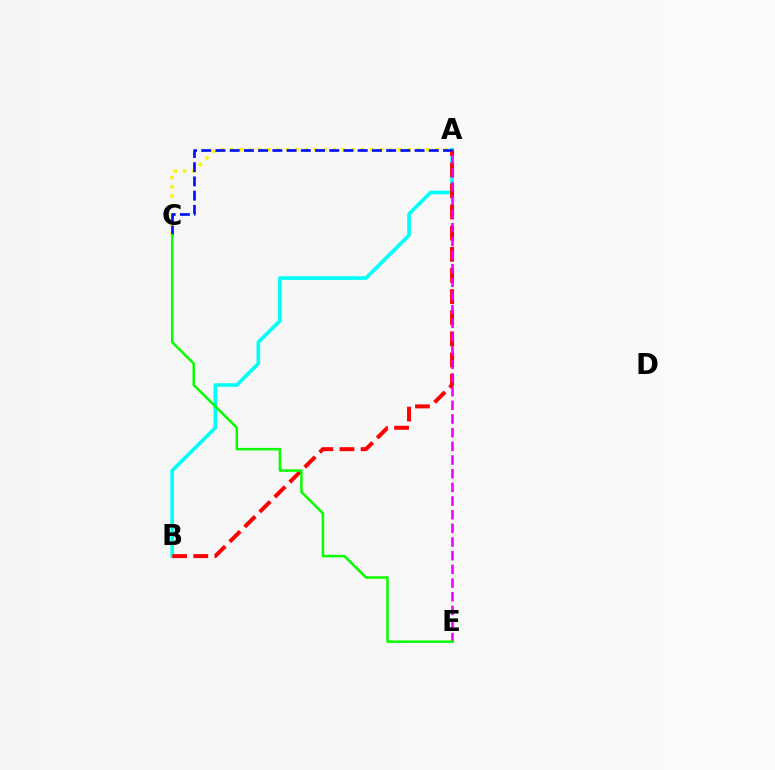{('A', 'B'): [{'color': '#00fff6', 'line_style': 'solid', 'thickness': 2.61}, {'color': '#ff0000', 'line_style': 'dashed', 'thickness': 2.87}], ('A', 'C'): [{'color': '#fcf500', 'line_style': 'dotted', 'thickness': 2.54}, {'color': '#0010ff', 'line_style': 'dashed', 'thickness': 1.93}], ('A', 'E'): [{'color': '#ee00ff', 'line_style': 'dashed', 'thickness': 1.86}], ('C', 'E'): [{'color': '#08ff00', 'line_style': 'solid', 'thickness': 1.81}]}